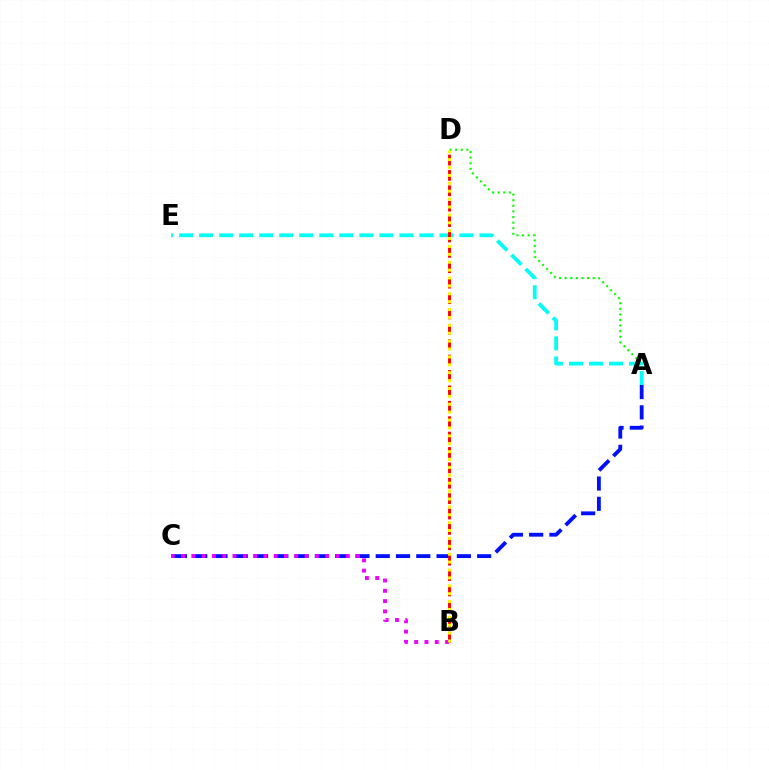{('A', 'D'): [{'color': '#08ff00', 'line_style': 'dotted', 'thickness': 1.52}], ('A', 'C'): [{'color': '#0010ff', 'line_style': 'dashed', 'thickness': 2.76}], ('B', 'C'): [{'color': '#ee00ff', 'line_style': 'dotted', 'thickness': 2.8}], ('A', 'E'): [{'color': '#00fff6', 'line_style': 'dashed', 'thickness': 2.72}], ('B', 'D'): [{'color': '#ff0000', 'line_style': 'dashed', 'thickness': 2.09}, {'color': '#fcf500', 'line_style': 'dotted', 'thickness': 2.14}]}